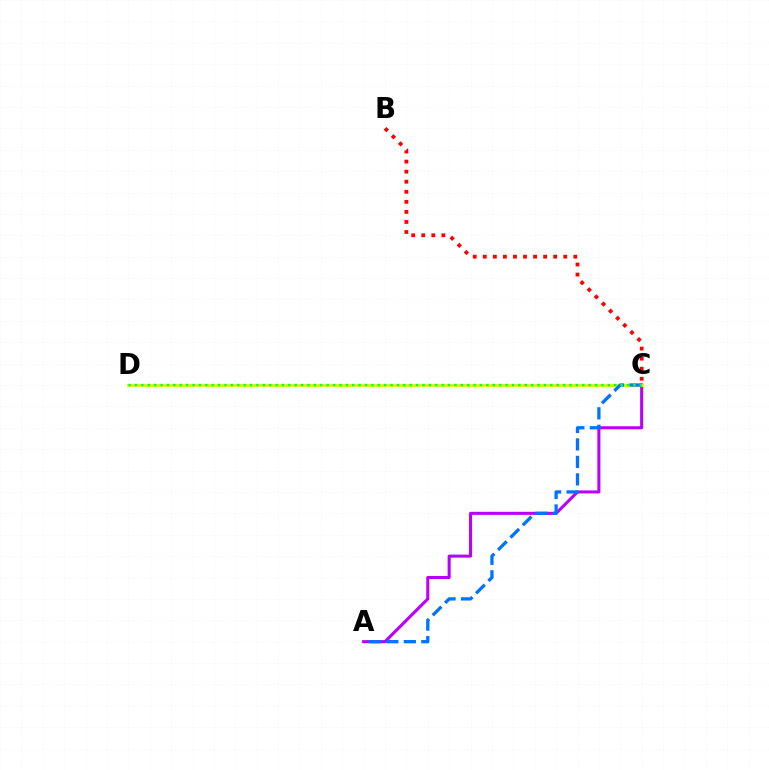{('A', 'C'): [{'color': '#b900ff', 'line_style': 'solid', 'thickness': 2.21}, {'color': '#0074ff', 'line_style': 'dashed', 'thickness': 2.38}], ('C', 'D'): [{'color': '#d1ff00', 'line_style': 'solid', 'thickness': 2.05}, {'color': '#00ff5c', 'line_style': 'dotted', 'thickness': 1.74}], ('B', 'C'): [{'color': '#ff0000', 'line_style': 'dotted', 'thickness': 2.73}]}